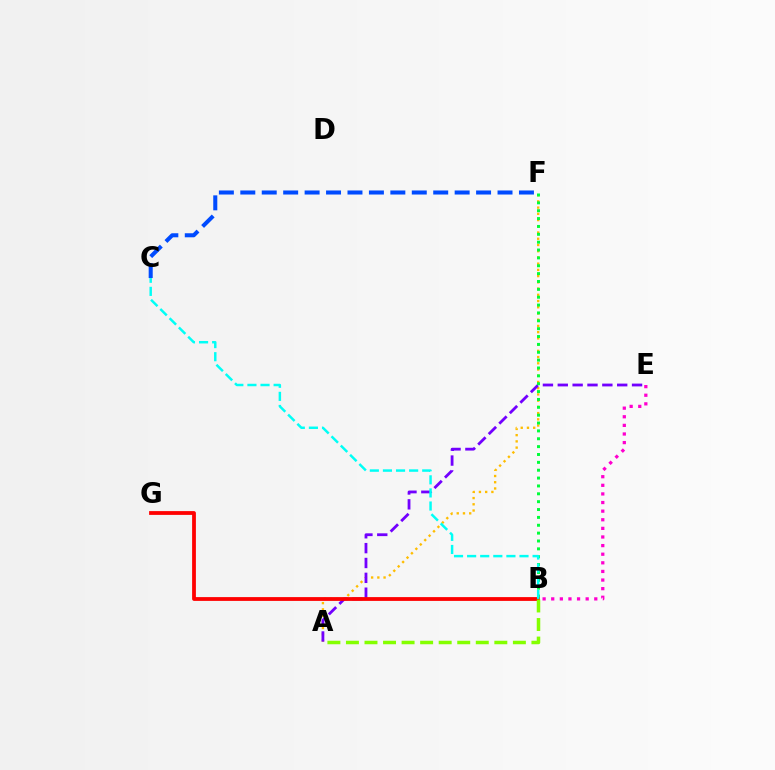{('B', 'E'): [{'color': '#ff00cf', 'line_style': 'dotted', 'thickness': 2.34}], ('A', 'F'): [{'color': '#ffbd00', 'line_style': 'dotted', 'thickness': 1.69}], ('C', 'F'): [{'color': '#004bff', 'line_style': 'dashed', 'thickness': 2.91}], ('A', 'E'): [{'color': '#7200ff', 'line_style': 'dashed', 'thickness': 2.02}], ('B', 'F'): [{'color': '#00ff39', 'line_style': 'dotted', 'thickness': 2.14}], ('B', 'G'): [{'color': '#ff0000', 'line_style': 'solid', 'thickness': 2.73}], ('B', 'C'): [{'color': '#00fff6', 'line_style': 'dashed', 'thickness': 1.78}], ('A', 'B'): [{'color': '#84ff00', 'line_style': 'dashed', 'thickness': 2.52}]}